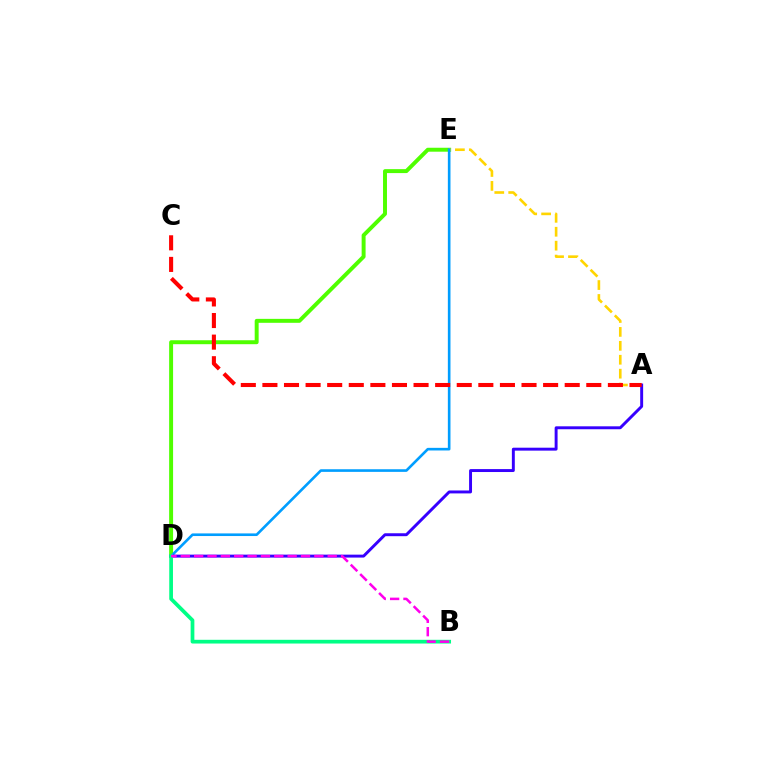{('D', 'E'): [{'color': '#4fff00', 'line_style': 'solid', 'thickness': 2.84}, {'color': '#009eff', 'line_style': 'solid', 'thickness': 1.89}], ('A', 'E'): [{'color': '#ffd500', 'line_style': 'dashed', 'thickness': 1.89}], ('A', 'D'): [{'color': '#3700ff', 'line_style': 'solid', 'thickness': 2.11}], ('B', 'D'): [{'color': '#00ff86', 'line_style': 'solid', 'thickness': 2.68}, {'color': '#ff00ed', 'line_style': 'dashed', 'thickness': 1.81}], ('A', 'C'): [{'color': '#ff0000', 'line_style': 'dashed', 'thickness': 2.93}]}